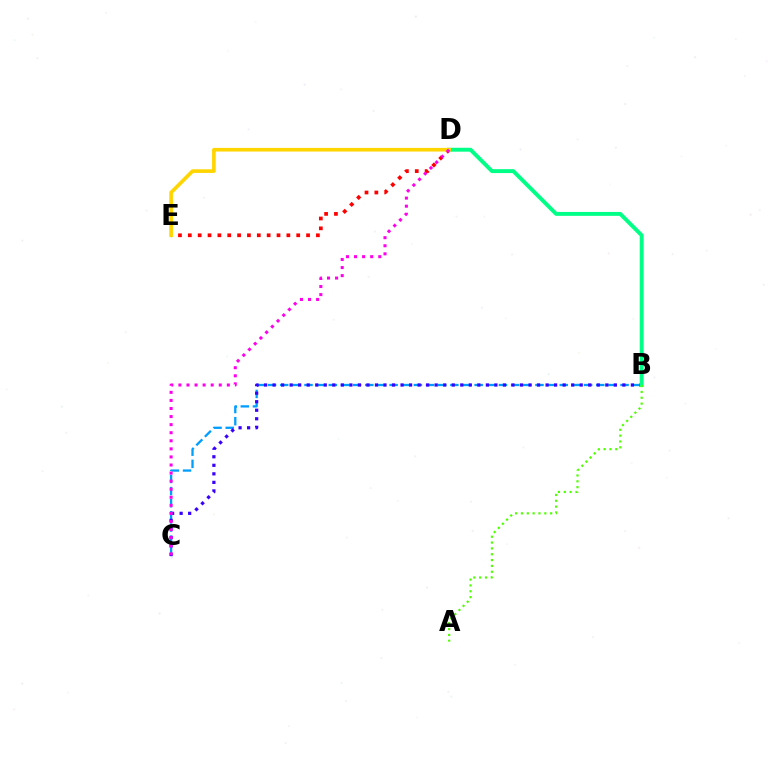{('B', 'C'): [{'color': '#009eff', 'line_style': 'dashed', 'thickness': 1.65}, {'color': '#3700ff', 'line_style': 'dotted', 'thickness': 2.32}], ('D', 'E'): [{'color': '#ff0000', 'line_style': 'dotted', 'thickness': 2.68}, {'color': '#ffd500', 'line_style': 'solid', 'thickness': 2.62}], ('B', 'D'): [{'color': '#00ff86', 'line_style': 'solid', 'thickness': 2.82}], ('A', 'B'): [{'color': '#4fff00', 'line_style': 'dotted', 'thickness': 1.59}], ('C', 'D'): [{'color': '#ff00ed', 'line_style': 'dotted', 'thickness': 2.19}]}